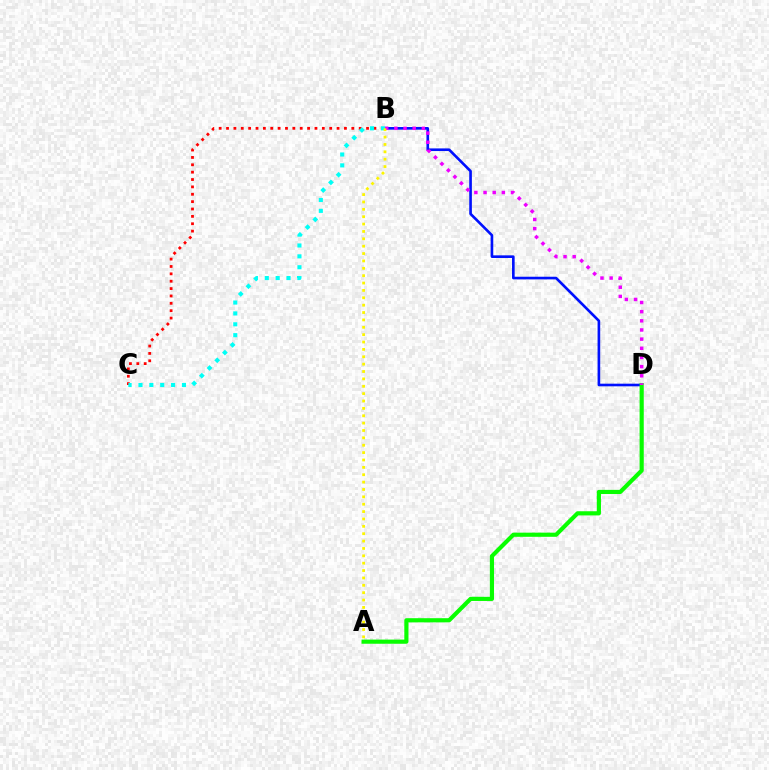{('B', 'D'): [{'color': '#0010ff', 'line_style': 'solid', 'thickness': 1.9}, {'color': '#ee00ff', 'line_style': 'dotted', 'thickness': 2.49}], ('B', 'C'): [{'color': '#ff0000', 'line_style': 'dotted', 'thickness': 2.0}, {'color': '#00fff6', 'line_style': 'dotted', 'thickness': 2.95}], ('A', 'D'): [{'color': '#08ff00', 'line_style': 'solid', 'thickness': 2.99}], ('A', 'B'): [{'color': '#fcf500', 'line_style': 'dotted', 'thickness': 2.0}]}